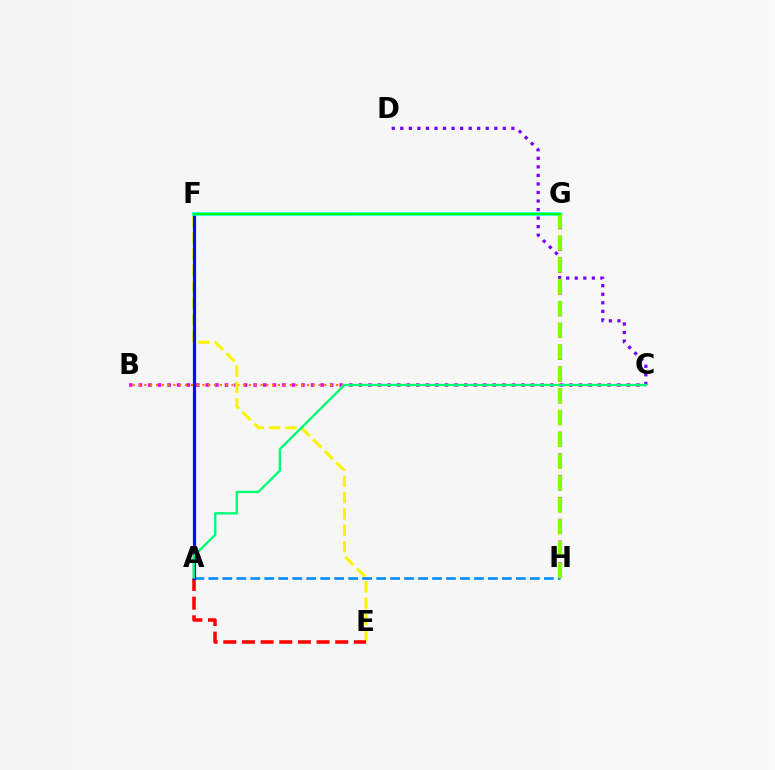{('G', 'H'): [{'color': '#ff0094', 'line_style': 'dashed', 'thickness': 2.96}, {'color': '#84ff00', 'line_style': 'dashed', 'thickness': 2.97}], ('B', 'C'): [{'color': '#ee00ff', 'line_style': 'dotted', 'thickness': 2.6}, {'color': '#ff7c00', 'line_style': 'dotted', 'thickness': 1.58}], ('E', 'F'): [{'color': '#fcf500', 'line_style': 'dashed', 'thickness': 2.22}], ('A', 'E'): [{'color': '#ff0000', 'line_style': 'dashed', 'thickness': 2.53}], ('A', 'H'): [{'color': '#008cff', 'line_style': 'dashed', 'thickness': 1.9}], ('A', 'F'): [{'color': '#0010ff', 'line_style': 'solid', 'thickness': 2.3}], ('C', 'D'): [{'color': '#7200ff', 'line_style': 'dotted', 'thickness': 2.32}], ('F', 'G'): [{'color': '#00fff6', 'line_style': 'solid', 'thickness': 2.55}, {'color': '#08ff00', 'line_style': 'solid', 'thickness': 1.56}], ('A', 'C'): [{'color': '#00ff74', 'line_style': 'solid', 'thickness': 1.68}]}